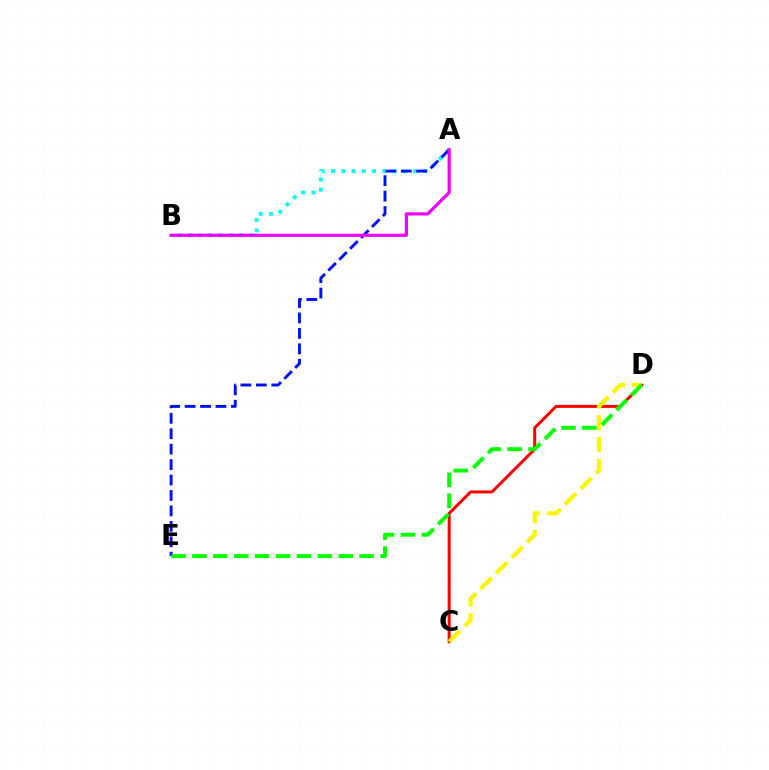{('C', 'D'): [{'color': '#ff0000', 'line_style': 'solid', 'thickness': 2.17}, {'color': '#fcf500', 'line_style': 'dashed', 'thickness': 2.99}], ('A', 'B'): [{'color': '#00fff6', 'line_style': 'dotted', 'thickness': 2.79}, {'color': '#ee00ff', 'line_style': 'solid', 'thickness': 2.3}], ('A', 'E'): [{'color': '#0010ff', 'line_style': 'dashed', 'thickness': 2.1}], ('D', 'E'): [{'color': '#08ff00', 'line_style': 'dashed', 'thickness': 2.84}]}